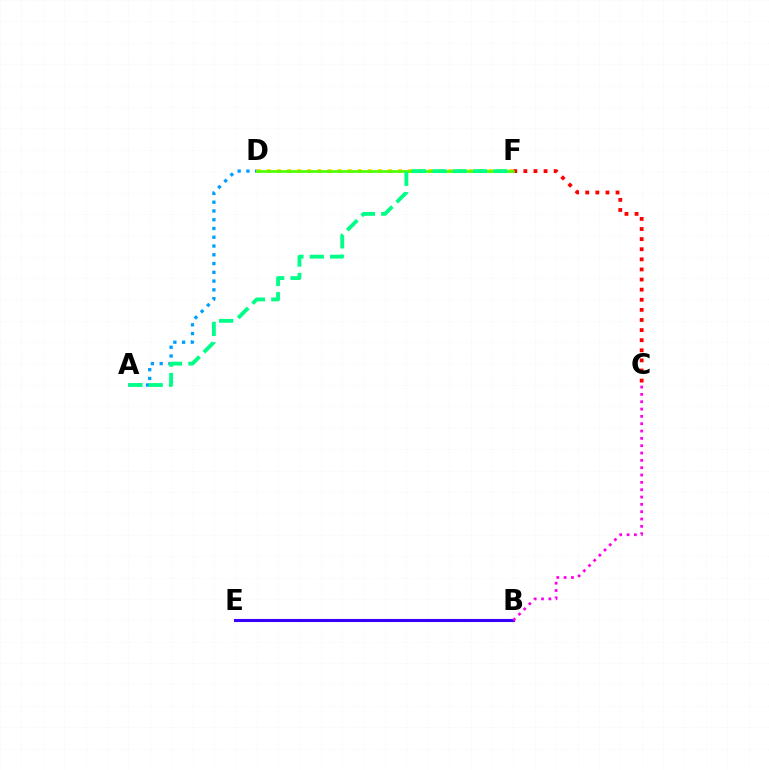{('D', 'F'): [{'color': '#ffd500', 'line_style': 'dotted', 'thickness': 2.74}, {'color': '#4fff00', 'line_style': 'solid', 'thickness': 1.94}], ('C', 'F'): [{'color': '#ff0000', 'line_style': 'dotted', 'thickness': 2.75}], ('A', 'D'): [{'color': '#009eff', 'line_style': 'dotted', 'thickness': 2.38}], ('B', 'E'): [{'color': '#3700ff', 'line_style': 'solid', 'thickness': 2.22}], ('A', 'F'): [{'color': '#00ff86', 'line_style': 'dashed', 'thickness': 2.76}], ('B', 'C'): [{'color': '#ff00ed', 'line_style': 'dotted', 'thickness': 1.99}]}